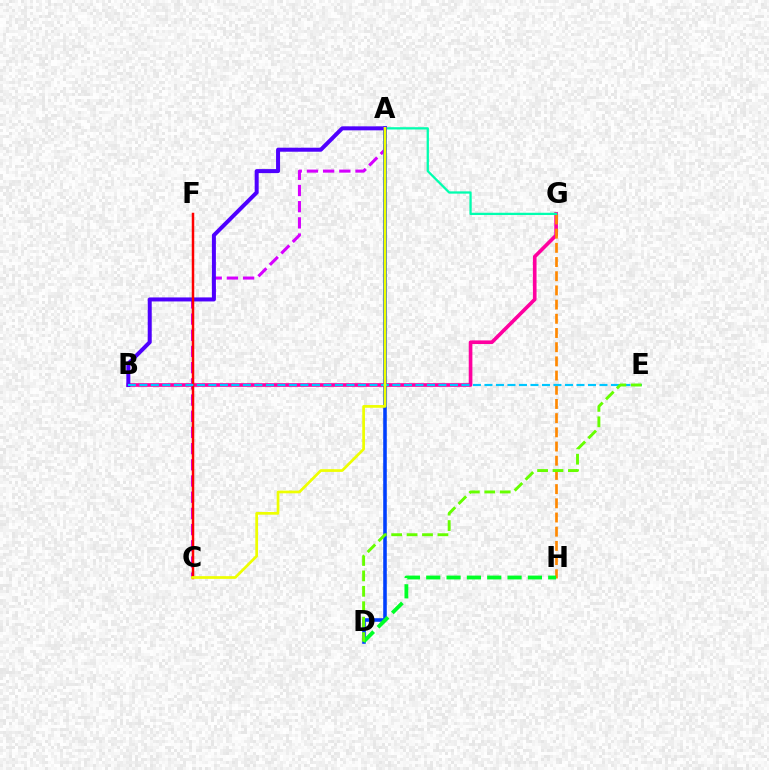{('B', 'G'): [{'color': '#ff00a0', 'line_style': 'solid', 'thickness': 2.63}], ('G', 'H'): [{'color': '#ff8800', 'line_style': 'dashed', 'thickness': 1.93}], ('A', 'C'): [{'color': '#d600ff', 'line_style': 'dashed', 'thickness': 2.2}, {'color': '#eeff00', 'line_style': 'solid', 'thickness': 1.95}], ('A', 'D'): [{'color': '#003fff', 'line_style': 'solid', 'thickness': 2.58}], ('A', 'G'): [{'color': '#00ffaf', 'line_style': 'solid', 'thickness': 1.63}], ('A', 'B'): [{'color': '#4f00ff', 'line_style': 'solid', 'thickness': 2.88}], ('C', 'F'): [{'color': '#ff0000', 'line_style': 'solid', 'thickness': 1.79}], ('B', 'E'): [{'color': '#00c7ff', 'line_style': 'dashed', 'thickness': 1.56}], ('D', 'H'): [{'color': '#00ff27', 'line_style': 'dashed', 'thickness': 2.76}], ('D', 'E'): [{'color': '#66ff00', 'line_style': 'dashed', 'thickness': 2.09}]}